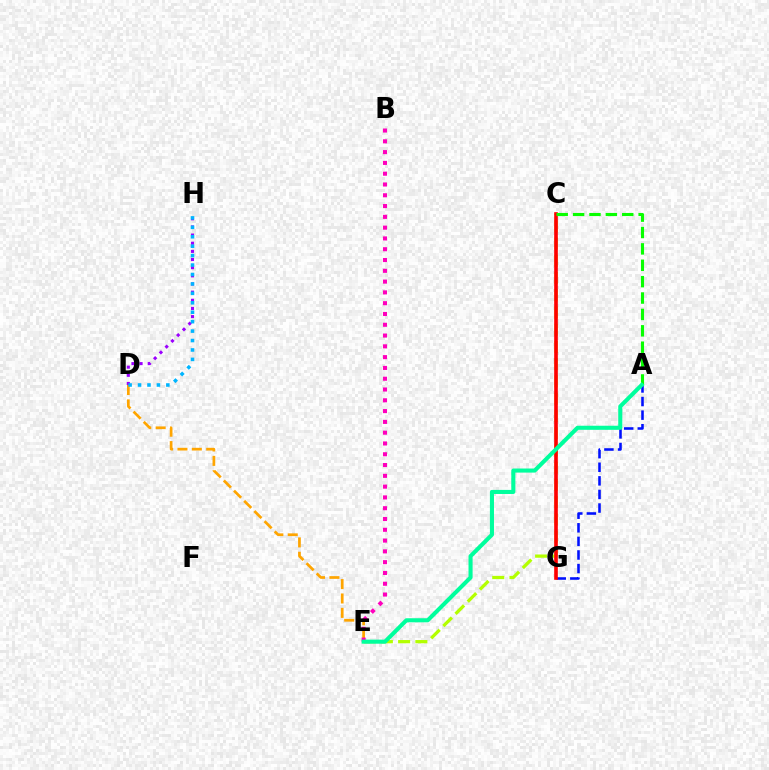{('C', 'E'): [{'color': '#b3ff00', 'line_style': 'dashed', 'thickness': 2.34}], ('D', 'H'): [{'color': '#9b00ff', 'line_style': 'dotted', 'thickness': 2.21}, {'color': '#00b5ff', 'line_style': 'dotted', 'thickness': 2.56}], ('A', 'G'): [{'color': '#0010ff', 'line_style': 'dashed', 'thickness': 1.85}], ('D', 'E'): [{'color': '#ffa500', 'line_style': 'dashed', 'thickness': 1.95}], ('B', 'E'): [{'color': '#ff00bd', 'line_style': 'dotted', 'thickness': 2.93}], ('C', 'G'): [{'color': '#ff0000', 'line_style': 'solid', 'thickness': 2.61}], ('A', 'C'): [{'color': '#08ff00', 'line_style': 'dashed', 'thickness': 2.23}], ('A', 'E'): [{'color': '#00ff9d', 'line_style': 'solid', 'thickness': 2.94}]}